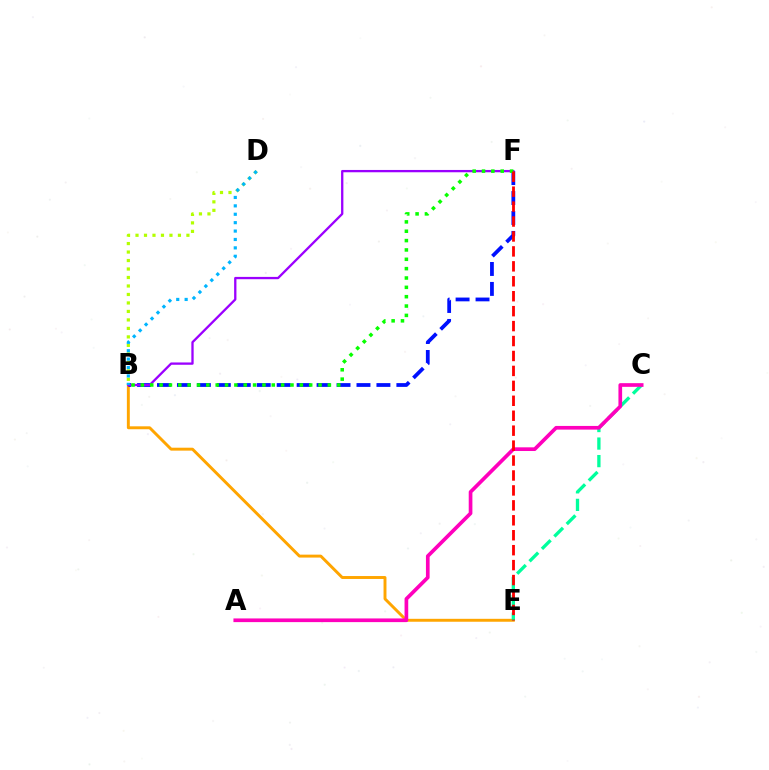{('B', 'E'): [{'color': '#ffa500', 'line_style': 'solid', 'thickness': 2.11}], ('B', 'F'): [{'color': '#0010ff', 'line_style': 'dashed', 'thickness': 2.71}, {'color': '#9b00ff', 'line_style': 'solid', 'thickness': 1.66}, {'color': '#08ff00', 'line_style': 'dotted', 'thickness': 2.54}], ('C', 'E'): [{'color': '#00ff9d', 'line_style': 'dashed', 'thickness': 2.38}], ('A', 'C'): [{'color': '#ff00bd', 'line_style': 'solid', 'thickness': 2.65}], ('B', 'D'): [{'color': '#b3ff00', 'line_style': 'dotted', 'thickness': 2.31}, {'color': '#00b5ff', 'line_style': 'dotted', 'thickness': 2.28}], ('E', 'F'): [{'color': '#ff0000', 'line_style': 'dashed', 'thickness': 2.03}]}